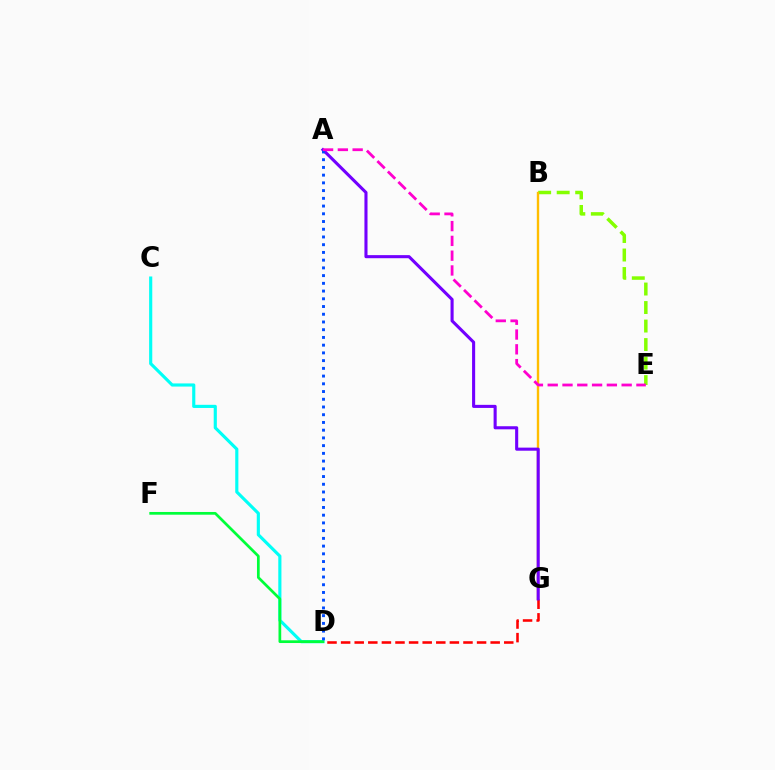{('C', 'D'): [{'color': '#00fff6', 'line_style': 'solid', 'thickness': 2.26}], ('B', 'E'): [{'color': '#84ff00', 'line_style': 'dashed', 'thickness': 2.52}], ('B', 'G'): [{'color': '#ffbd00', 'line_style': 'solid', 'thickness': 1.72}], ('D', 'G'): [{'color': '#ff0000', 'line_style': 'dashed', 'thickness': 1.85}], ('A', 'G'): [{'color': '#7200ff', 'line_style': 'solid', 'thickness': 2.22}], ('D', 'F'): [{'color': '#00ff39', 'line_style': 'solid', 'thickness': 1.96}], ('A', 'D'): [{'color': '#004bff', 'line_style': 'dotted', 'thickness': 2.1}], ('A', 'E'): [{'color': '#ff00cf', 'line_style': 'dashed', 'thickness': 2.01}]}